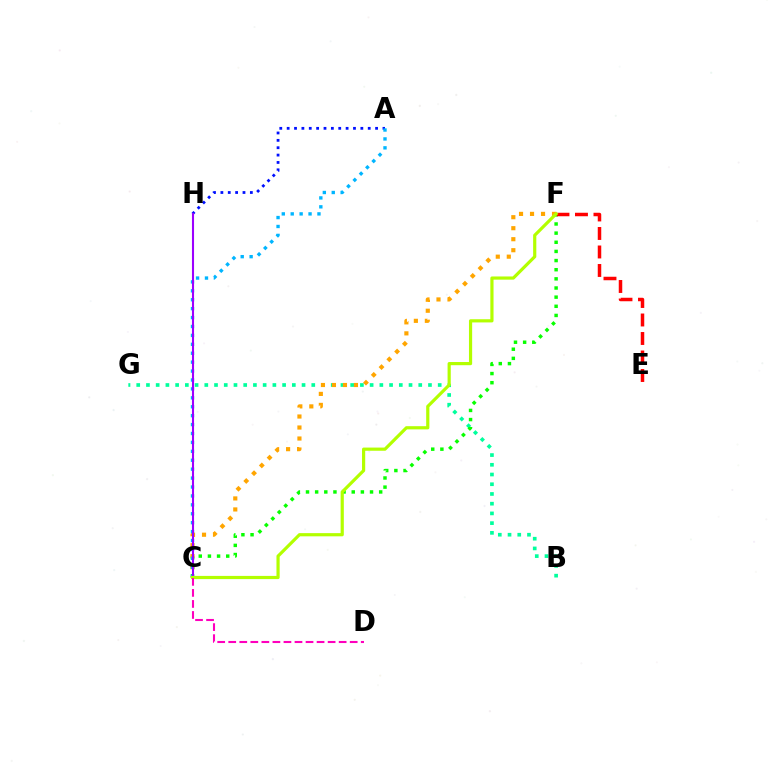{('B', 'G'): [{'color': '#00ff9d', 'line_style': 'dotted', 'thickness': 2.64}], ('C', 'F'): [{'color': '#08ff00', 'line_style': 'dotted', 'thickness': 2.48}, {'color': '#ffa500', 'line_style': 'dotted', 'thickness': 2.99}, {'color': '#b3ff00', 'line_style': 'solid', 'thickness': 2.29}], ('A', 'H'): [{'color': '#0010ff', 'line_style': 'dotted', 'thickness': 2.0}], ('A', 'C'): [{'color': '#00b5ff', 'line_style': 'dotted', 'thickness': 2.42}], ('E', 'F'): [{'color': '#ff0000', 'line_style': 'dashed', 'thickness': 2.51}], ('C', 'H'): [{'color': '#9b00ff', 'line_style': 'solid', 'thickness': 1.5}], ('C', 'D'): [{'color': '#ff00bd', 'line_style': 'dashed', 'thickness': 1.5}]}